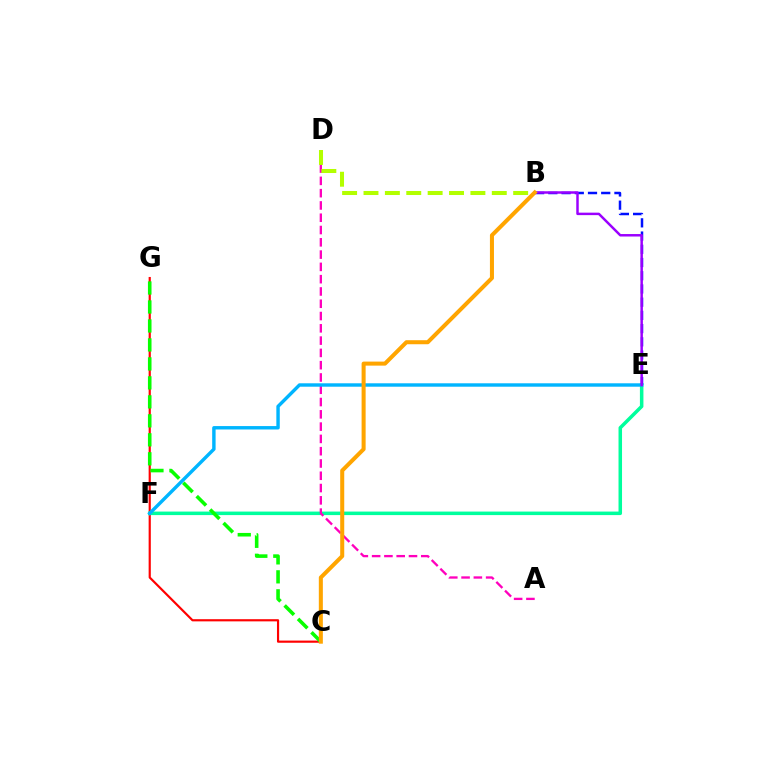{('C', 'G'): [{'color': '#ff0000', 'line_style': 'solid', 'thickness': 1.56}, {'color': '#08ff00', 'line_style': 'dashed', 'thickness': 2.58}], ('E', 'F'): [{'color': '#00ff9d', 'line_style': 'solid', 'thickness': 2.53}, {'color': '#00b5ff', 'line_style': 'solid', 'thickness': 2.46}], ('B', 'E'): [{'color': '#0010ff', 'line_style': 'dashed', 'thickness': 1.8}, {'color': '#9b00ff', 'line_style': 'solid', 'thickness': 1.78}], ('A', 'D'): [{'color': '#ff00bd', 'line_style': 'dashed', 'thickness': 1.67}], ('B', 'D'): [{'color': '#b3ff00', 'line_style': 'dashed', 'thickness': 2.9}], ('B', 'C'): [{'color': '#ffa500', 'line_style': 'solid', 'thickness': 2.9}]}